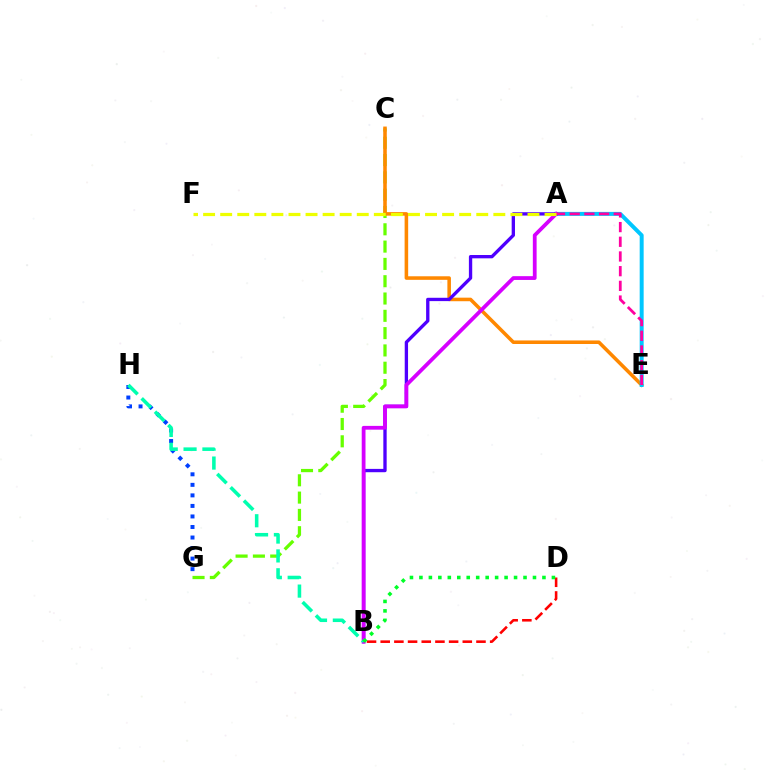{('B', 'D'): [{'color': '#ff0000', 'line_style': 'dashed', 'thickness': 1.86}, {'color': '#00ff27', 'line_style': 'dotted', 'thickness': 2.57}], ('C', 'G'): [{'color': '#66ff00', 'line_style': 'dashed', 'thickness': 2.35}], ('C', 'E'): [{'color': '#ff8800', 'line_style': 'solid', 'thickness': 2.56}], ('A', 'E'): [{'color': '#00c7ff', 'line_style': 'solid', 'thickness': 2.86}, {'color': '#ff00a0', 'line_style': 'dashed', 'thickness': 2.0}], ('A', 'B'): [{'color': '#4f00ff', 'line_style': 'solid', 'thickness': 2.39}, {'color': '#d600ff', 'line_style': 'solid', 'thickness': 2.72}], ('G', 'H'): [{'color': '#003fff', 'line_style': 'dotted', 'thickness': 2.86}], ('B', 'H'): [{'color': '#00ffaf', 'line_style': 'dashed', 'thickness': 2.56}], ('A', 'F'): [{'color': '#eeff00', 'line_style': 'dashed', 'thickness': 2.32}]}